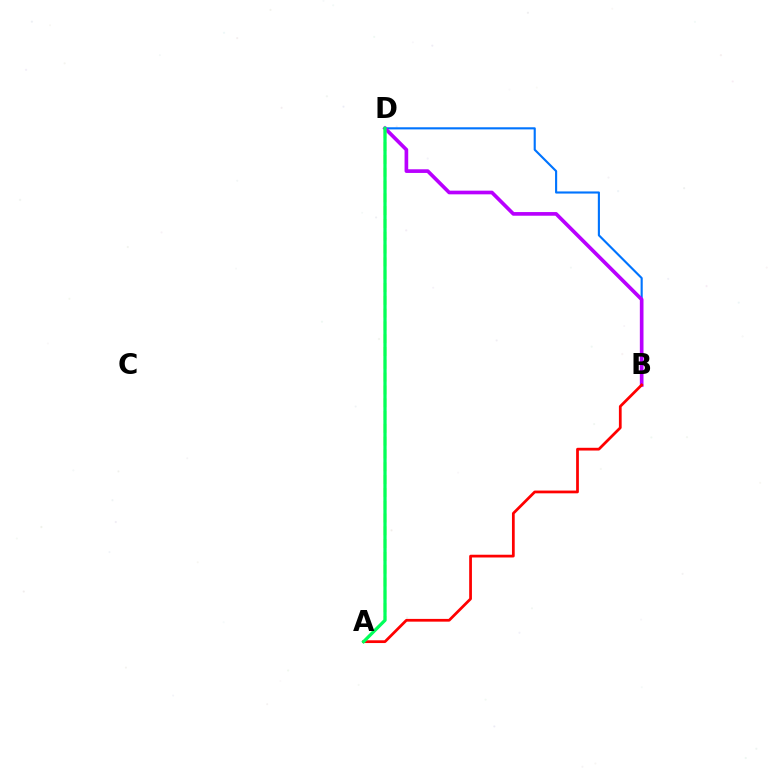{('B', 'D'): [{'color': '#0074ff', 'line_style': 'solid', 'thickness': 1.53}, {'color': '#b900ff', 'line_style': 'solid', 'thickness': 2.64}], ('A', 'D'): [{'color': '#d1ff00', 'line_style': 'dashed', 'thickness': 1.74}, {'color': '#00ff5c', 'line_style': 'solid', 'thickness': 2.33}], ('A', 'B'): [{'color': '#ff0000', 'line_style': 'solid', 'thickness': 1.98}]}